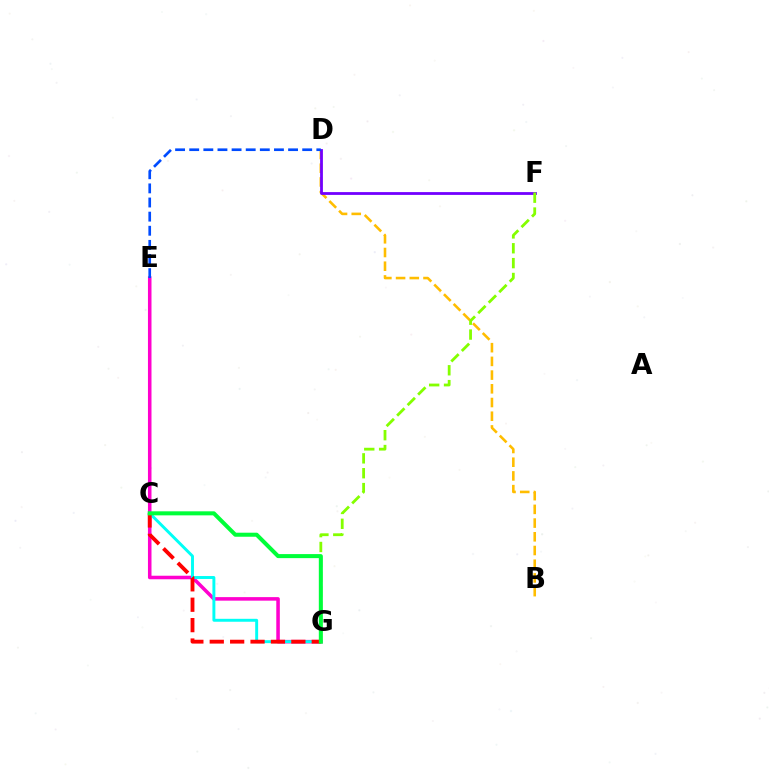{('B', 'D'): [{'color': '#ffbd00', 'line_style': 'dashed', 'thickness': 1.86}], ('D', 'F'): [{'color': '#7200ff', 'line_style': 'solid', 'thickness': 2.01}], ('F', 'G'): [{'color': '#84ff00', 'line_style': 'dashed', 'thickness': 2.02}], ('E', 'G'): [{'color': '#ff00cf', 'line_style': 'solid', 'thickness': 2.55}], ('C', 'G'): [{'color': '#00fff6', 'line_style': 'solid', 'thickness': 2.11}, {'color': '#ff0000', 'line_style': 'dashed', 'thickness': 2.77}, {'color': '#00ff39', 'line_style': 'solid', 'thickness': 2.91}], ('D', 'E'): [{'color': '#004bff', 'line_style': 'dashed', 'thickness': 1.92}]}